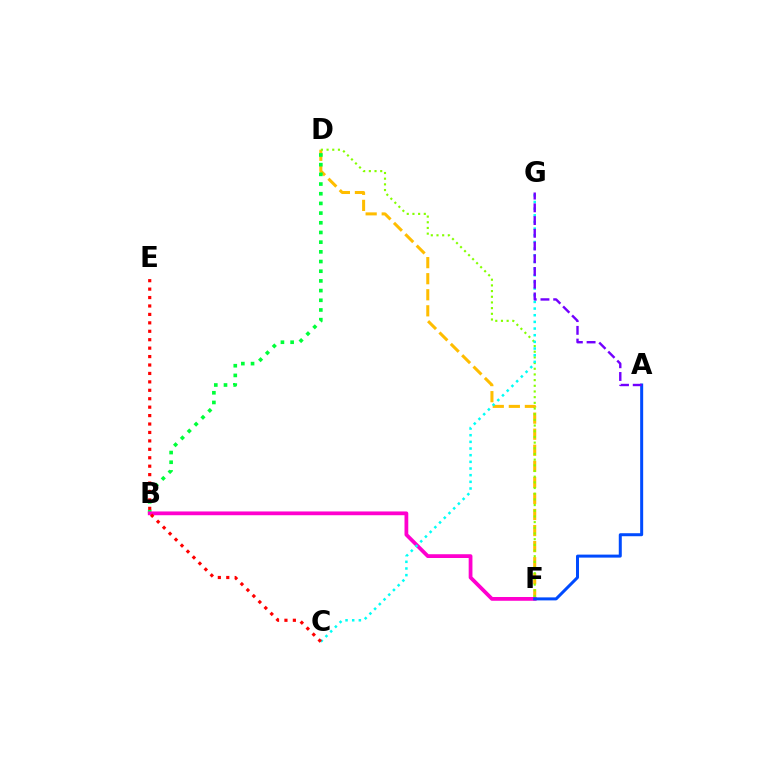{('D', 'F'): [{'color': '#ffbd00', 'line_style': 'dashed', 'thickness': 2.18}, {'color': '#84ff00', 'line_style': 'dotted', 'thickness': 1.54}], ('B', 'D'): [{'color': '#00ff39', 'line_style': 'dotted', 'thickness': 2.63}], ('B', 'F'): [{'color': '#ff00cf', 'line_style': 'solid', 'thickness': 2.71}], ('A', 'F'): [{'color': '#004bff', 'line_style': 'solid', 'thickness': 2.16}], ('C', 'G'): [{'color': '#00fff6', 'line_style': 'dotted', 'thickness': 1.81}], ('A', 'G'): [{'color': '#7200ff', 'line_style': 'dashed', 'thickness': 1.73}], ('C', 'E'): [{'color': '#ff0000', 'line_style': 'dotted', 'thickness': 2.29}]}